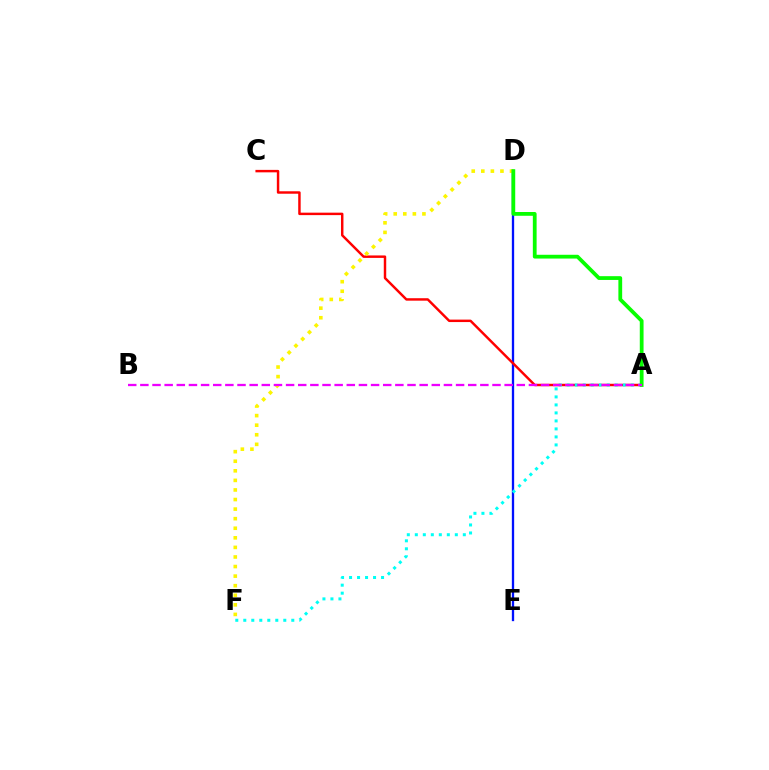{('D', 'E'): [{'color': '#0010ff', 'line_style': 'solid', 'thickness': 1.67}], ('A', 'C'): [{'color': '#ff0000', 'line_style': 'solid', 'thickness': 1.77}], ('A', 'F'): [{'color': '#00fff6', 'line_style': 'dotted', 'thickness': 2.17}], ('D', 'F'): [{'color': '#fcf500', 'line_style': 'dotted', 'thickness': 2.6}], ('A', 'D'): [{'color': '#08ff00', 'line_style': 'solid', 'thickness': 2.72}], ('A', 'B'): [{'color': '#ee00ff', 'line_style': 'dashed', 'thickness': 1.65}]}